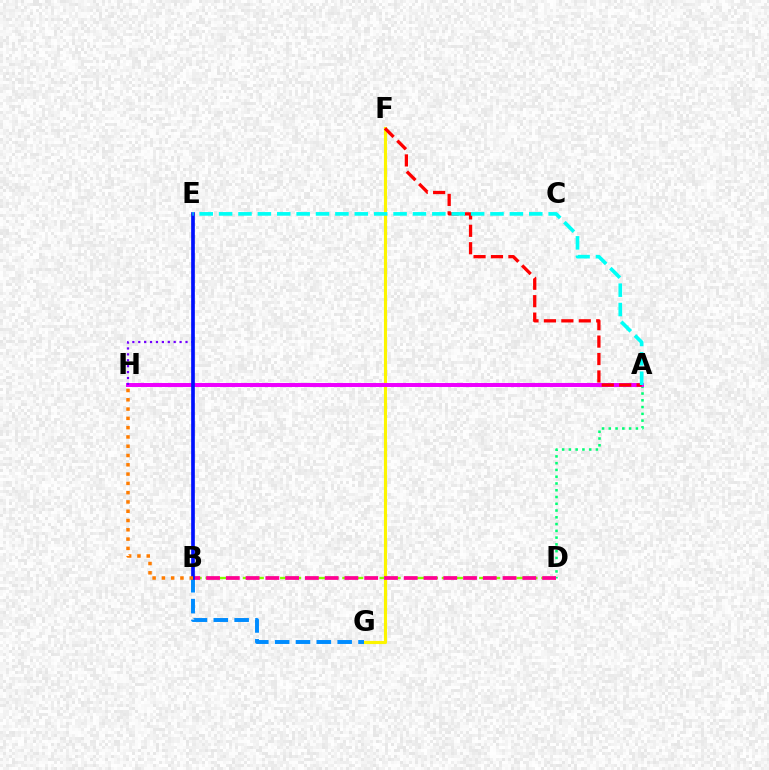{('B', 'D'): [{'color': '#84ff00', 'line_style': 'dashed', 'thickness': 1.69}, {'color': '#ff0094', 'line_style': 'dashed', 'thickness': 2.69}], ('F', 'G'): [{'color': '#fcf500', 'line_style': 'solid', 'thickness': 2.25}], ('A', 'D'): [{'color': '#00ff74', 'line_style': 'dotted', 'thickness': 1.84}], ('B', 'E'): [{'color': '#08ff00', 'line_style': 'dashed', 'thickness': 1.54}, {'color': '#0010ff', 'line_style': 'solid', 'thickness': 2.64}], ('B', 'G'): [{'color': '#008cff', 'line_style': 'dashed', 'thickness': 2.83}], ('A', 'H'): [{'color': '#ee00ff', 'line_style': 'solid', 'thickness': 2.86}], ('E', 'H'): [{'color': '#7200ff', 'line_style': 'dotted', 'thickness': 1.6}], ('A', 'F'): [{'color': '#ff0000', 'line_style': 'dashed', 'thickness': 2.37}], ('A', 'E'): [{'color': '#00fff6', 'line_style': 'dashed', 'thickness': 2.63}], ('B', 'H'): [{'color': '#ff7c00', 'line_style': 'dotted', 'thickness': 2.52}]}